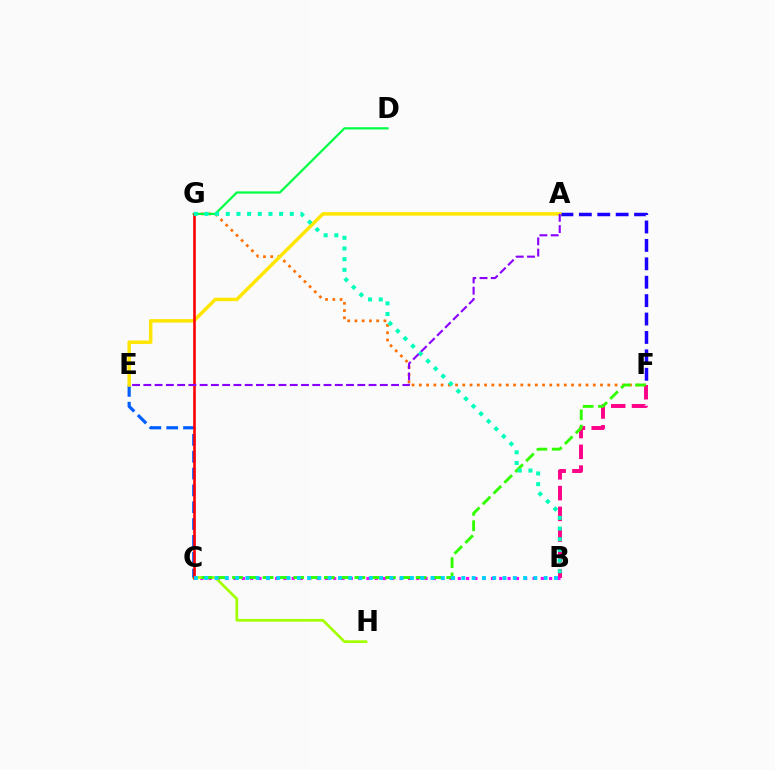{('F', 'G'): [{'color': '#ff7000', 'line_style': 'dotted', 'thickness': 1.97}], ('A', 'F'): [{'color': '#1900ff', 'line_style': 'dashed', 'thickness': 2.5}], ('B', 'F'): [{'color': '#ff0088', 'line_style': 'dashed', 'thickness': 2.82}], ('B', 'C'): [{'color': '#fa00f9', 'line_style': 'dotted', 'thickness': 2.26}, {'color': '#00d3ff', 'line_style': 'dotted', 'thickness': 2.79}], ('D', 'G'): [{'color': '#00ff45', 'line_style': 'solid', 'thickness': 1.6}], ('C', 'H'): [{'color': '#a2ff00', 'line_style': 'solid', 'thickness': 1.95}], ('C', 'E'): [{'color': '#005dff', 'line_style': 'dashed', 'thickness': 2.29}], ('A', 'E'): [{'color': '#ffe600', 'line_style': 'solid', 'thickness': 2.5}, {'color': '#8a00ff', 'line_style': 'dashed', 'thickness': 1.53}], ('C', 'F'): [{'color': '#31ff00', 'line_style': 'dashed', 'thickness': 2.08}], ('C', 'G'): [{'color': '#ff0000', 'line_style': 'solid', 'thickness': 1.88}], ('B', 'G'): [{'color': '#00ffbb', 'line_style': 'dotted', 'thickness': 2.9}]}